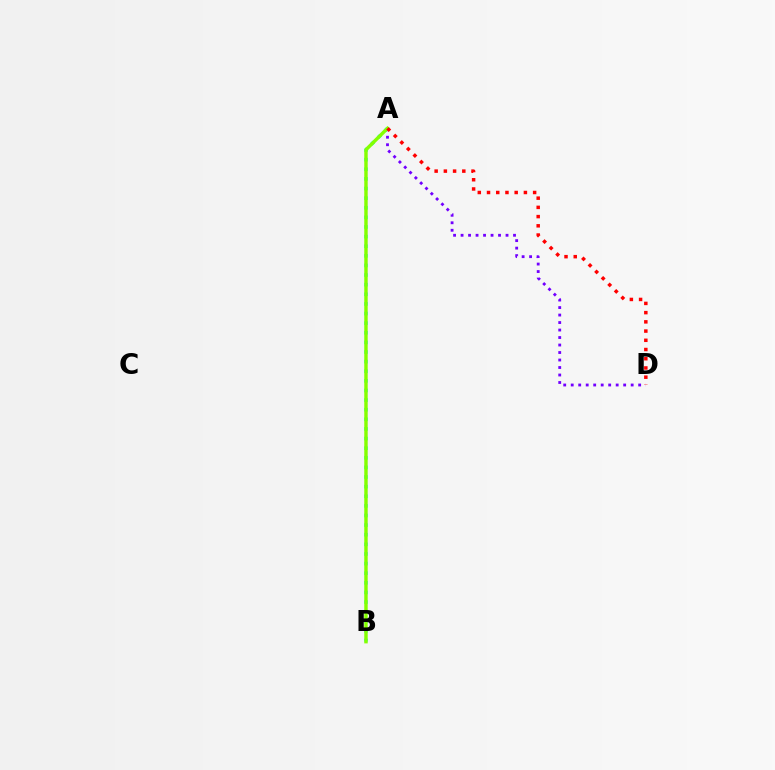{('A', 'D'): [{'color': '#7200ff', 'line_style': 'dotted', 'thickness': 2.04}, {'color': '#ff0000', 'line_style': 'dotted', 'thickness': 2.51}], ('A', 'B'): [{'color': '#00fff6', 'line_style': 'dotted', 'thickness': 2.61}, {'color': '#84ff00', 'line_style': 'solid', 'thickness': 2.46}]}